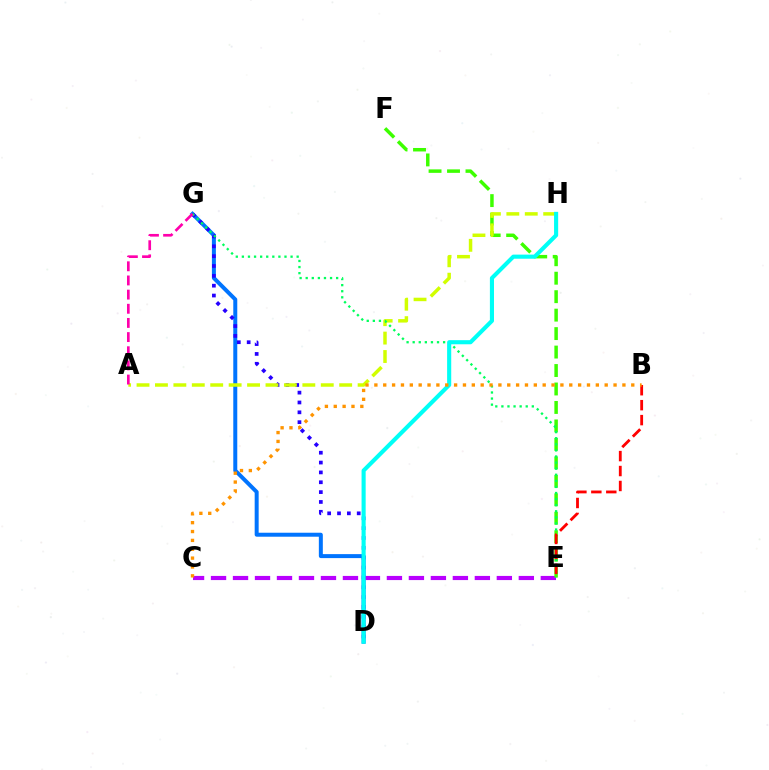{('D', 'G'): [{'color': '#0074ff', 'line_style': 'solid', 'thickness': 2.87}, {'color': '#2500ff', 'line_style': 'dotted', 'thickness': 2.68}], ('C', 'E'): [{'color': '#b900ff', 'line_style': 'dashed', 'thickness': 2.99}], ('E', 'F'): [{'color': '#3dff00', 'line_style': 'dashed', 'thickness': 2.51}], ('A', 'H'): [{'color': '#d1ff00', 'line_style': 'dashed', 'thickness': 2.5}], ('E', 'G'): [{'color': '#00ff5c', 'line_style': 'dotted', 'thickness': 1.65}], ('D', 'H'): [{'color': '#00fff6', 'line_style': 'solid', 'thickness': 2.96}], ('B', 'E'): [{'color': '#ff0000', 'line_style': 'dashed', 'thickness': 2.03}], ('A', 'G'): [{'color': '#ff00ac', 'line_style': 'dashed', 'thickness': 1.92}], ('B', 'C'): [{'color': '#ff9400', 'line_style': 'dotted', 'thickness': 2.41}]}